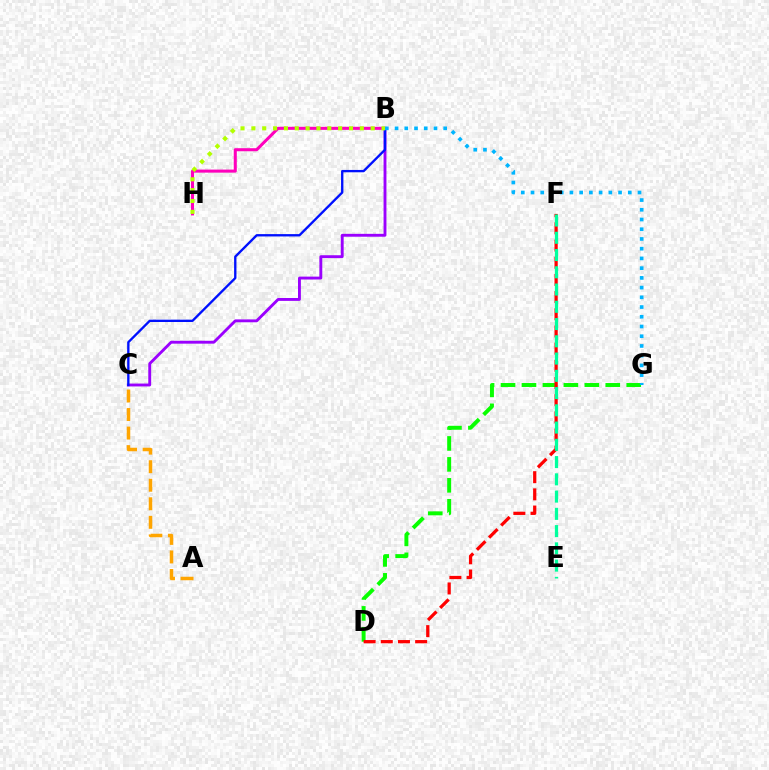{('B', 'C'): [{'color': '#9b00ff', 'line_style': 'solid', 'thickness': 2.07}, {'color': '#0010ff', 'line_style': 'solid', 'thickness': 1.69}], ('A', 'C'): [{'color': '#ffa500', 'line_style': 'dashed', 'thickness': 2.52}], ('D', 'G'): [{'color': '#08ff00', 'line_style': 'dashed', 'thickness': 2.85}], ('D', 'F'): [{'color': '#ff0000', 'line_style': 'dashed', 'thickness': 2.33}], ('B', 'H'): [{'color': '#ff00bd', 'line_style': 'solid', 'thickness': 2.19}, {'color': '#b3ff00', 'line_style': 'dotted', 'thickness': 2.95}], ('E', 'F'): [{'color': '#00ff9d', 'line_style': 'dashed', 'thickness': 2.34}], ('B', 'G'): [{'color': '#00b5ff', 'line_style': 'dotted', 'thickness': 2.64}]}